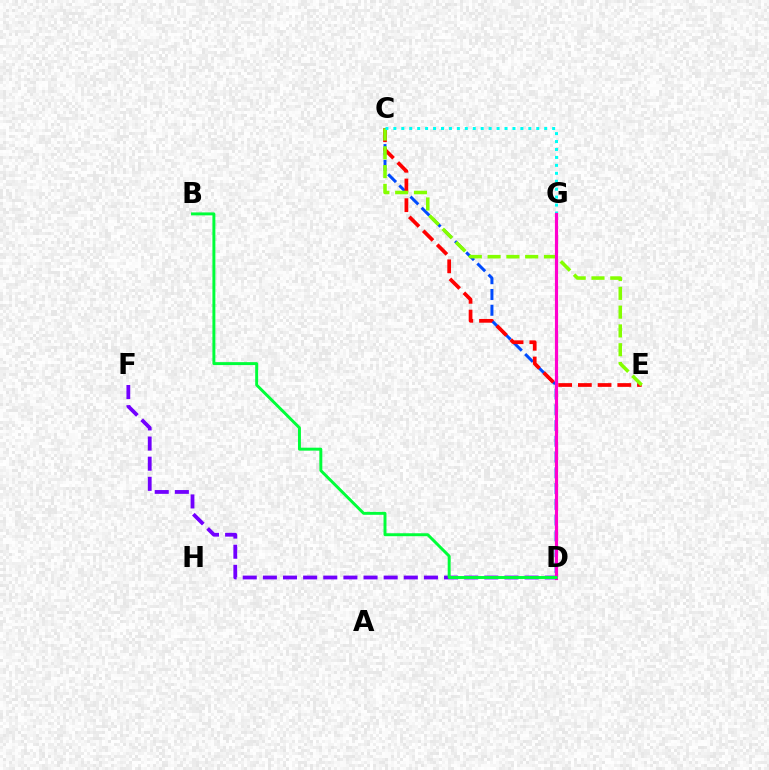{('C', 'D'): [{'color': '#004bff', 'line_style': 'dashed', 'thickness': 2.14}], ('D', 'F'): [{'color': '#7200ff', 'line_style': 'dashed', 'thickness': 2.73}], ('C', 'E'): [{'color': '#ff0000', 'line_style': 'dashed', 'thickness': 2.68}, {'color': '#84ff00', 'line_style': 'dashed', 'thickness': 2.55}], ('D', 'G'): [{'color': '#ffbd00', 'line_style': 'dotted', 'thickness': 1.97}, {'color': '#ff00cf', 'line_style': 'solid', 'thickness': 2.29}], ('C', 'G'): [{'color': '#00fff6', 'line_style': 'dotted', 'thickness': 2.16}], ('B', 'D'): [{'color': '#00ff39', 'line_style': 'solid', 'thickness': 2.12}]}